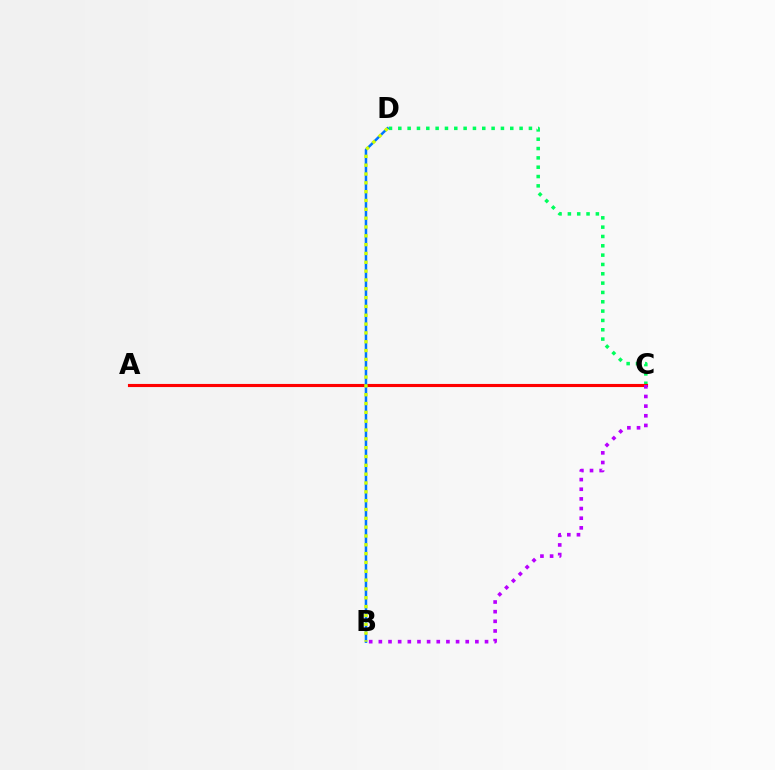{('C', 'D'): [{'color': '#00ff5c', 'line_style': 'dotted', 'thickness': 2.53}], ('A', 'C'): [{'color': '#ff0000', 'line_style': 'solid', 'thickness': 2.24}], ('B', 'D'): [{'color': '#0074ff', 'line_style': 'solid', 'thickness': 1.81}, {'color': '#d1ff00', 'line_style': 'dotted', 'thickness': 2.4}], ('B', 'C'): [{'color': '#b900ff', 'line_style': 'dotted', 'thickness': 2.62}]}